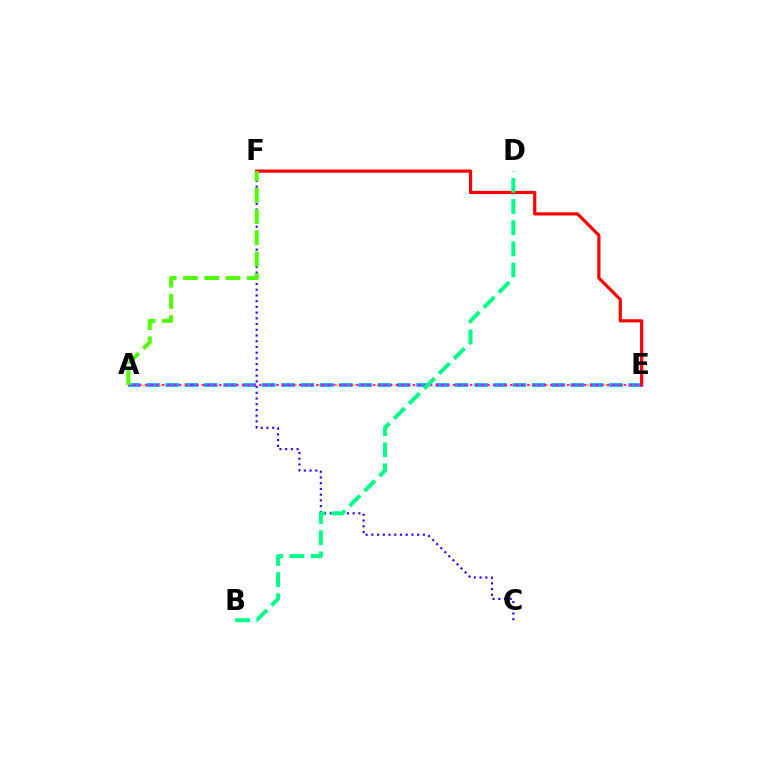{('A', 'E'): [{'color': '#ffd500', 'line_style': 'dotted', 'thickness': 1.59}, {'color': '#009eff', 'line_style': 'dashed', 'thickness': 2.62}, {'color': '#ff00ed', 'line_style': 'dotted', 'thickness': 1.55}], ('E', 'F'): [{'color': '#ff0000', 'line_style': 'solid', 'thickness': 2.29}], ('C', 'F'): [{'color': '#3700ff', 'line_style': 'dotted', 'thickness': 1.56}], ('B', 'D'): [{'color': '#00ff86', 'line_style': 'dashed', 'thickness': 2.88}], ('A', 'F'): [{'color': '#4fff00', 'line_style': 'dashed', 'thickness': 2.89}]}